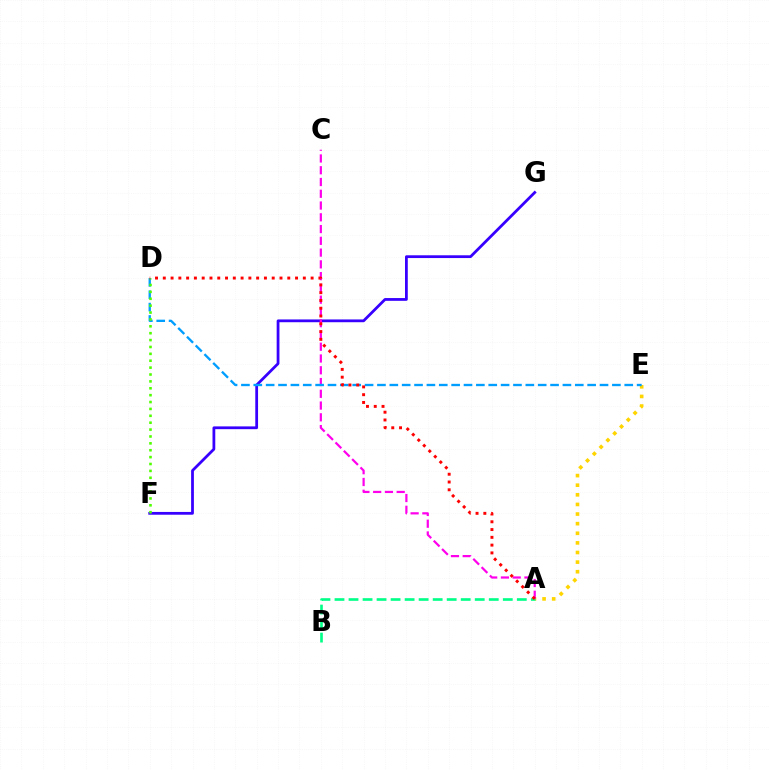{('A', 'E'): [{'color': '#ffd500', 'line_style': 'dotted', 'thickness': 2.61}], ('A', 'B'): [{'color': '#00ff86', 'line_style': 'dashed', 'thickness': 1.91}], ('F', 'G'): [{'color': '#3700ff', 'line_style': 'solid', 'thickness': 2.0}], ('A', 'C'): [{'color': '#ff00ed', 'line_style': 'dashed', 'thickness': 1.6}], ('D', 'E'): [{'color': '#009eff', 'line_style': 'dashed', 'thickness': 1.68}], ('D', 'F'): [{'color': '#4fff00', 'line_style': 'dotted', 'thickness': 1.87}], ('A', 'D'): [{'color': '#ff0000', 'line_style': 'dotted', 'thickness': 2.11}]}